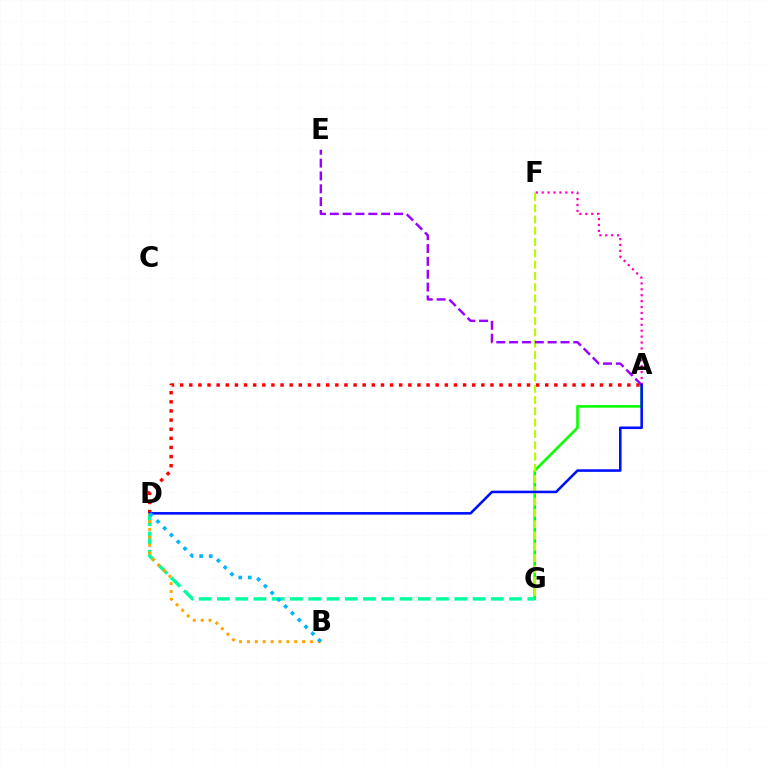{('A', 'G'): [{'color': '#08ff00', 'line_style': 'solid', 'thickness': 1.87}], ('A', 'D'): [{'color': '#ff0000', 'line_style': 'dotted', 'thickness': 2.48}, {'color': '#0010ff', 'line_style': 'solid', 'thickness': 1.85}], ('D', 'G'): [{'color': '#00ff9d', 'line_style': 'dashed', 'thickness': 2.48}], ('F', 'G'): [{'color': '#b3ff00', 'line_style': 'dashed', 'thickness': 1.53}], ('A', 'F'): [{'color': '#ff00bd', 'line_style': 'dotted', 'thickness': 1.61}], ('A', 'E'): [{'color': '#9b00ff', 'line_style': 'dashed', 'thickness': 1.75}], ('B', 'D'): [{'color': '#ffa500', 'line_style': 'dotted', 'thickness': 2.14}, {'color': '#00b5ff', 'line_style': 'dotted', 'thickness': 2.6}]}